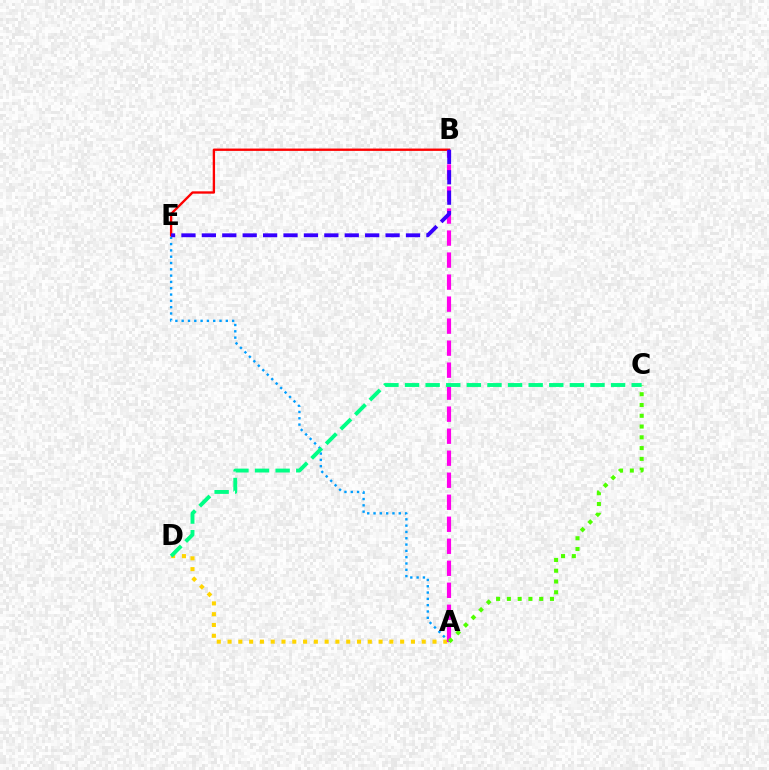{('A', 'D'): [{'color': '#ffd500', 'line_style': 'dotted', 'thickness': 2.93}], ('A', 'E'): [{'color': '#009eff', 'line_style': 'dotted', 'thickness': 1.71}], ('B', 'E'): [{'color': '#ff0000', 'line_style': 'solid', 'thickness': 1.69}, {'color': '#3700ff', 'line_style': 'dashed', 'thickness': 2.77}], ('A', 'B'): [{'color': '#ff00ed', 'line_style': 'dashed', 'thickness': 2.99}], ('A', 'C'): [{'color': '#4fff00', 'line_style': 'dotted', 'thickness': 2.93}], ('C', 'D'): [{'color': '#00ff86', 'line_style': 'dashed', 'thickness': 2.8}]}